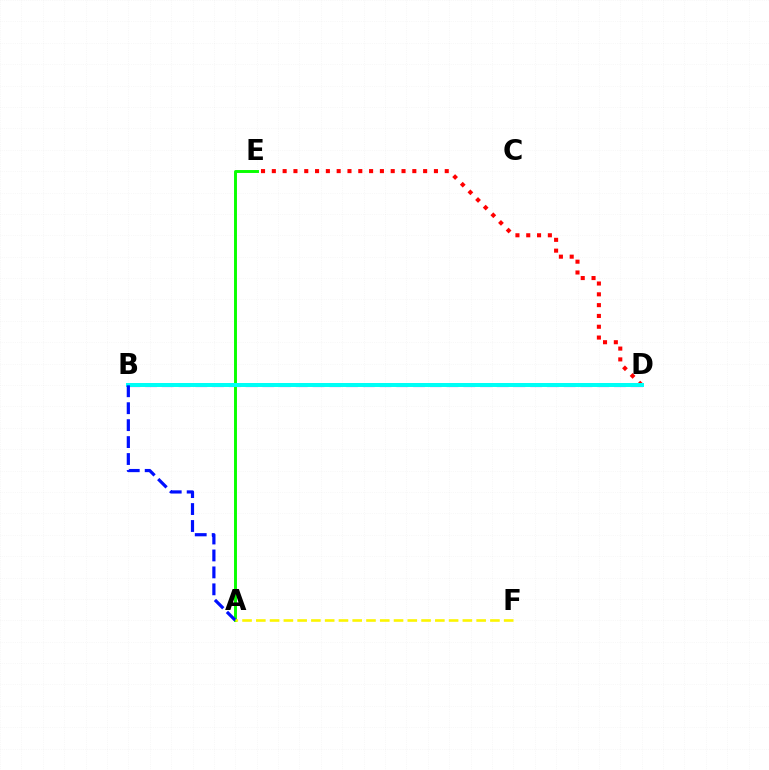{('D', 'E'): [{'color': '#ff0000', 'line_style': 'dotted', 'thickness': 2.94}], ('B', 'D'): [{'color': '#ee00ff', 'line_style': 'dashed', 'thickness': 2.27}, {'color': '#00fff6', 'line_style': 'solid', 'thickness': 2.87}], ('A', 'E'): [{'color': '#08ff00', 'line_style': 'solid', 'thickness': 2.11}], ('A', 'B'): [{'color': '#0010ff', 'line_style': 'dashed', 'thickness': 2.3}], ('A', 'F'): [{'color': '#fcf500', 'line_style': 'dashed', 'thickness': 1.87}]}